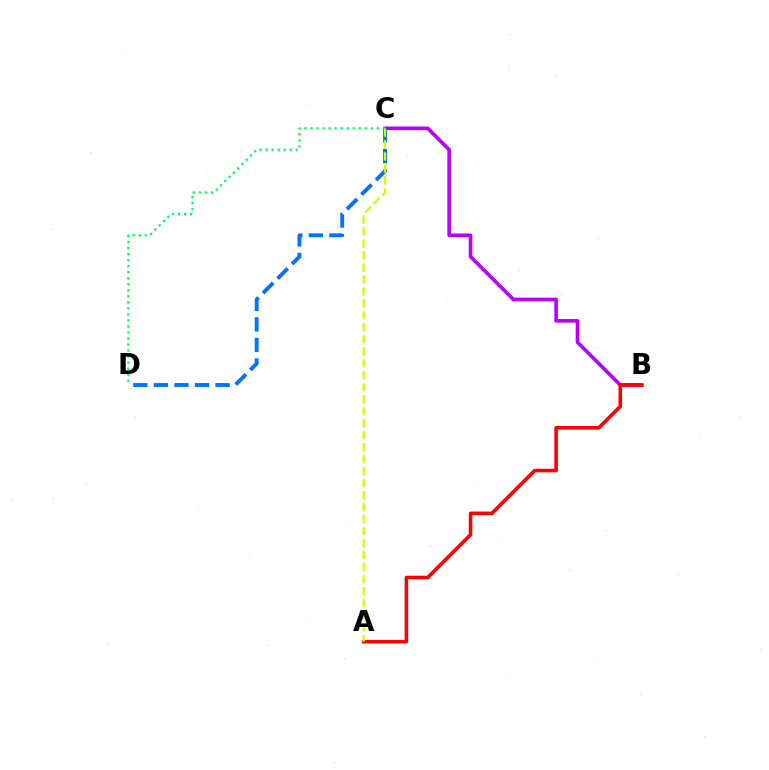{('B', 'C'): [{'color': '#b900ff', 'line_style': 'solid', 'thickness': 2.62}], ('C', 'D'): [{'color': '#00ff5c', 'line_style': 'dotted', 'thickness': 1.64}, {'color': '#0074ff', 'line_style': 'dashed', 'thickness': 2.79}], ('A', 'B'): [{'color': '#ff0000', 'line_style': 'solid', 'thickness': 2.57}], ('A', 'C'): [{'color': '#d1ff00', 'line_style': 'dashed', 'thickness': 1.63}]}